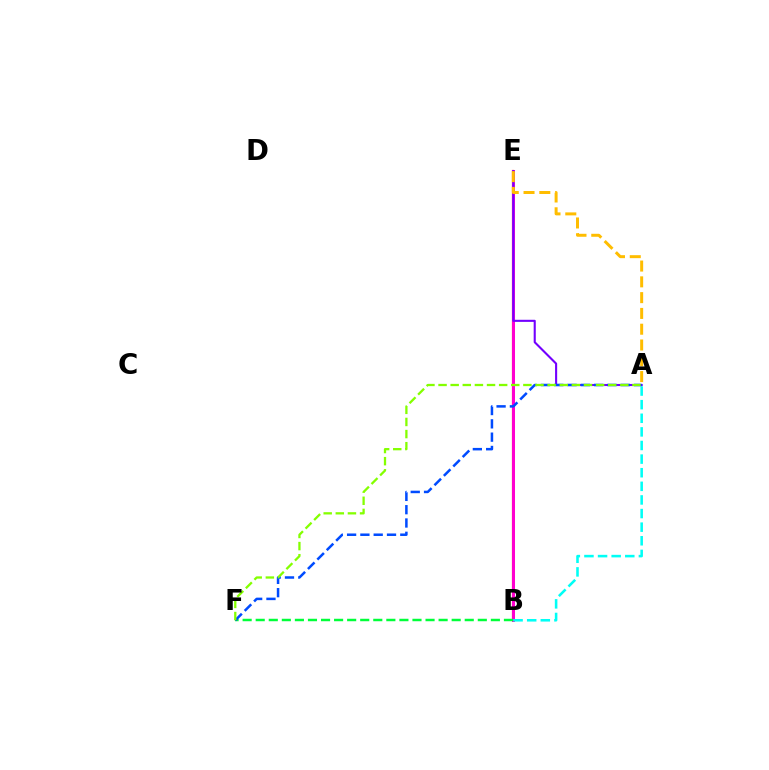{('B', 'E'): [{'color': '#ff0000', 'line_style': 'solid', 'thickness': 1.56}, {'color': '#ff00cf', 'line_style': 'solid', 'thickness': 2.17}], ('A', 'E'): [{'color': '#7200ff', 'line_style': 'solid', 'thickness': 1.51}, {'color': '#ffbd00', 'line_style': 'dashed', 'thickness': 2.14}], ('B', 'F'): [{'color': '#00ff39', 'line_style': 'dashed', 'thickness': 1.77}], ('A', 'B'): [{'color': '#00fff6', 'line_style': 'dashed', 'thickness': 1.85}], ('A', 'F'): [{'color': '#004bff', 'line_style': 'dashed', 'thickness': 1.81}, {'color': '#84ff00', 'line_style': 'dashed', 'thickness': 1.65}]}